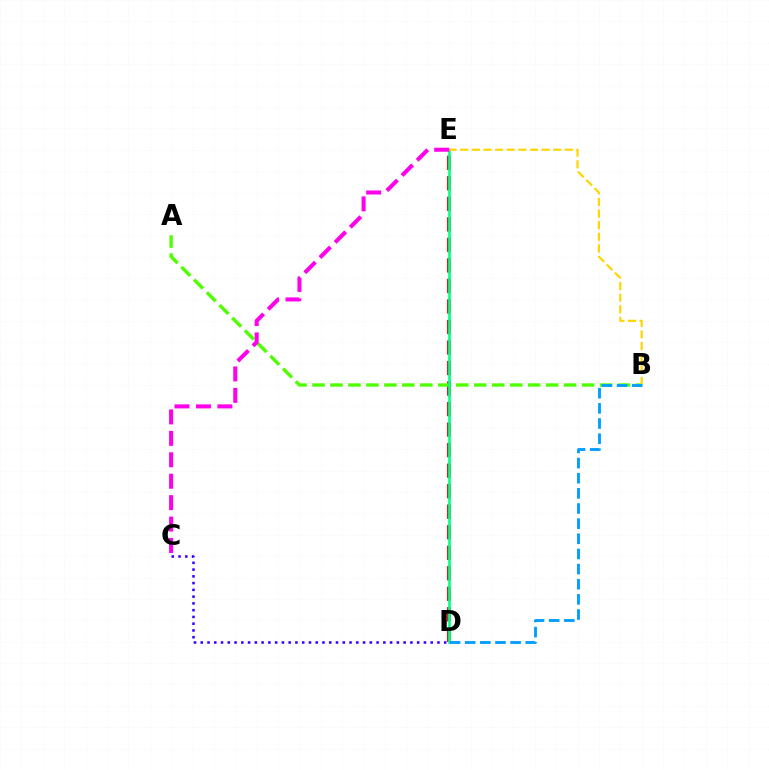{('D', 'E'): [{'color': '#ff0000', 'line_style': 'dashed', 'thickness': 2.79}, {'color': '#00ff86', 'line_style': 'solid', 'thickness': 1.9}], ('C', 'D'): [{'color': '#3700ff', 'line_style': 'dotted', 'thickness': 1.84}], ('A', 'B'): [{'color': '#4fff00', 'line_style': 'dashed', 'thickness': 2.44}], ('B', 'E'): [{'color': '#ffd500', 'line_style': 'dashed', 'thickness': 1.58}], ('C', 'E'): [{'color': '#ff00ed', 'line_style': 'dashed', 'thickness': 2.91}], ('B', 'D'): [{'color': '#009eff', 'line_style': 'dashed', 'thickness': 2.06}]}